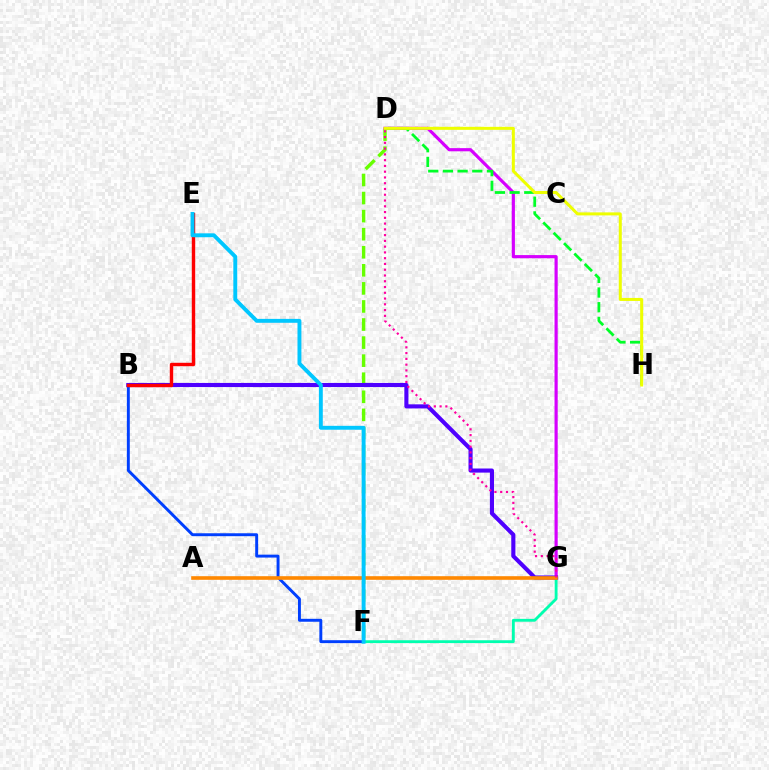{('B', 'F'): [{'color': '#003fff', 'line_style': 'solid', 'thickness': 2.11}], ('F', 'G'): [{'color': '#00ffaf', 'line_style': 'solid', 'thickness': 2.04}], ('D', 'F'): [{'color': '#66ff00', 'line_style': 'dashed', 'thickness': 2.45}], ('D', 'G'): [{'color': '#d600ff', 'line_style': 'solid', 'thickness': 2.28}, {'color': '#ff00a0', 'line_style': 'dotted', 'thickness': 1.57}], ('B', 'G'): [{'color': '#4f00ff', 'line_style': 'solid', 'thickness': 2.95}], ('B', 'E'): [{'color': '#ff0000', 'line_style': 'solid', 'thickness': 2.46}], ('D', 'H'): [{'color': '#00ff27', 'line_style': 'dashed', 'thickness': 1.99}, {'color': '#eeff00', 'line_style': 'solid', 'thickness': 2.17}], ('A', 'G'): [{'color': '#ff8800', 'line_style': 'solid', 'thickness': 2.61}], ('E', 'F'): [{'color': '#00c7ff', 'line_style': 'solid', 'thickness': 2.81}]}